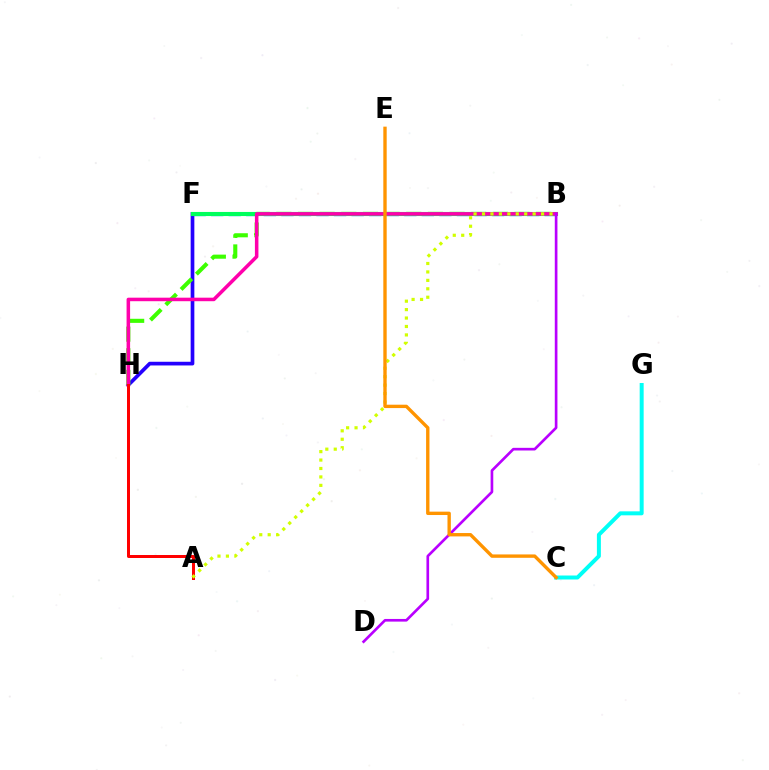{('F', 'H'): [{'color': '#2500ff', 'line_style': 'solid', 'thickness': 2.66}], ('B', 'F'): [{'color': '#0074ff', 'line_style': 'dashed', 'thickness': 2.39}, {'color': '#00ff5c', 'line_style': 'solid', 'thickness': 2.95}], ('C', 'G'): [{'color': '#00fff6', 'line_style': 'solid', 'thickness': 2.86}], ('B', 'H'): [{'color': '#3dff00', 'line_style': 'dashed', 'thickness': 2.94}, {'color': '#ff00ac', 'line_style': 'solid', 'thickness': 2.54}], ('B', 'D'): [{'color': '#b900ff', 'line_style': 'solid', 'thickness': 1.92}], ('A', 'H'): [{'color': '#ff0000', 'line_style': 'solid', 'thickness': 2.15}], ('A', 'B'): [{'color': '#d1ff00', 'line_style': 'dotted', 'thickness': 2.29}], ('C', 'E'): [{'color': '#ff9400', 'line_style': 'solid', 'thickness': 2.43}]}